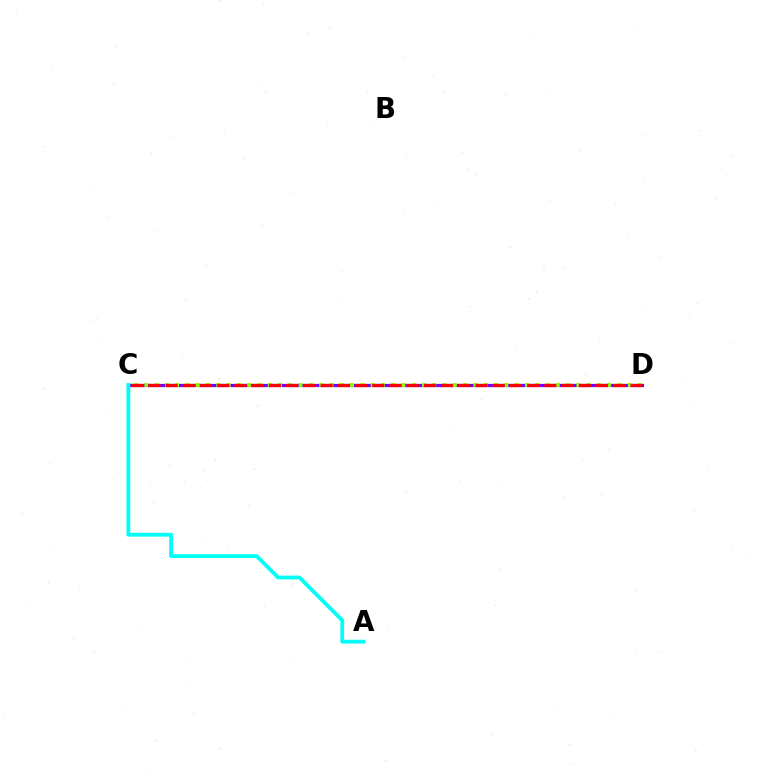{('C', 'D'): [{'color': '#7200ff', 'line_style': 'solid', 'thickness': 2.31}, {'color': '#84ff00', 'line_style': 'dotted', 'thickness': 2.79}, {'color': '#ff0000', 'line_style': 'dashed', 'thickness': 2.34}], ('A', 'C'): [{'color': '#00fff6', 'line_style': 'solid', 'thickness': 2.74}]}